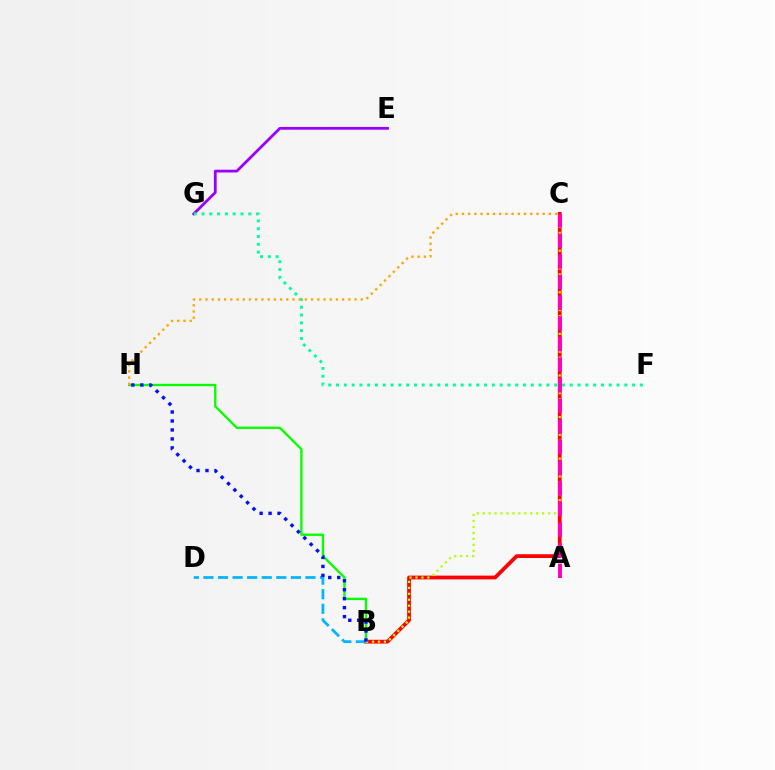{('E', 'G'): [{'color': '#9b00ff', 'line_style': 'solid', 'thickness': 2.0}], ('F', 'G'): [{'color': '#00ff9d', 'line_style': 'dotted', 'thickness': 2.12}], ('B', 'C'): [{'color': '#ff0000', 'line_style': 'solid', 'thickness': 2.72}, {'color': '#b3ff00', 'line_style': 'dotted', 'thickness': 1.61}], ('B', 'H'): [{'color': '#08ff00', 'line_style': 'solid', 'thickness': 1.69}, {'color': '#0010ff', 'line_style': 'dotted', 'thickness': 2.44}], ('A', 'C'): [{'color': '#ff00bd', 'line_style': 'dashed', 'thickness': 2.8}], ('C', 'H'): [{'color': '#ffa500', 'line_style': 'dotted', 'thickness': 1.69}], ('B', 'D'): [{'color': '#00b5ff', 'line_style': 'dashed', 'thickness': 1.98}]}